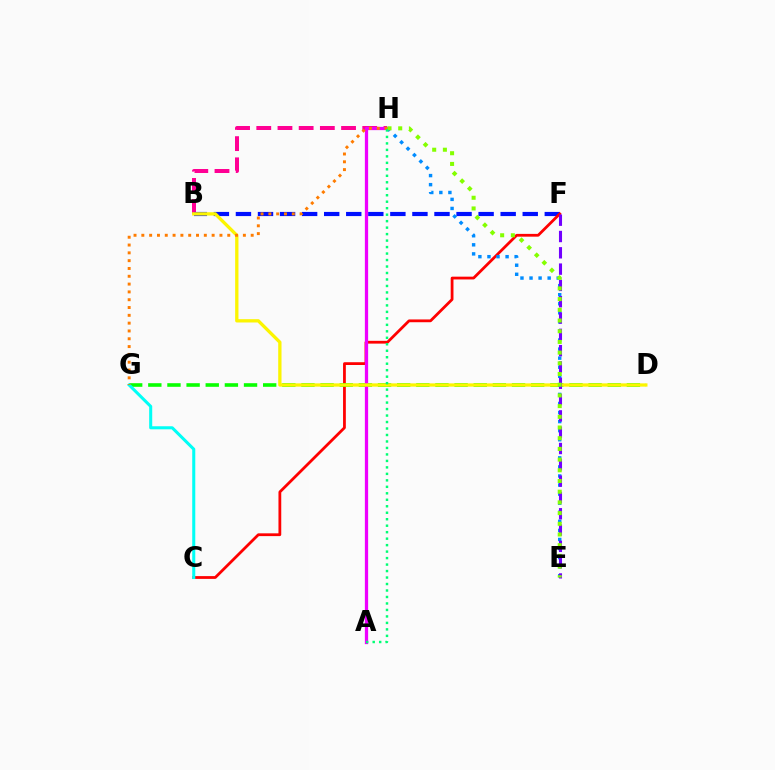{('B', 'H'): [{'color': '#ff0094', 'line_style': 'dashed', 'thickness': 2.88}], ('B', 'F'): [{'color': '#0010ff', 'line_style': 'dashed', 'thickness': 3.0}], ('C', 'F'): [{'color': '#ff0000', 'line_style': 'solid', 'thickness': 2.0}], ('D', 'G'): [{'color': '#08ff00', 'line_style': 'dashed', 'thickness': 2.6}], ('A', 'H'): [{'color': '#ee00ff', 'line_style': 'solid', 'thickness': 2.35}, {'color': '#00ff74', 'line_style': 'dotted', 'thickness': 1.76}], ('B', 'D'): [{'color': '#fcf500', 'line_style': 'solid', 'thickness': 2.37}], ('E', 'H'): [{'color': '#008cff', 'line_style': 'dotted', 'thickness': 2.46}, {'color': '#84ff00', 'line_style': 'dotted', 'thickness': 2.91}], ('E', 'F'): [{'color': '#7200ff', 'line_style': 'dashed', 'thickness': 2.22}], ('C', 'G'): [{'color': '#00fff6', 'line_style': 'solid', 'thickness': 2.19}], ('G', 'H'): [{'color': '#ff7c00', 'line_style': 'dotted', 'thickness': 2.12}]}